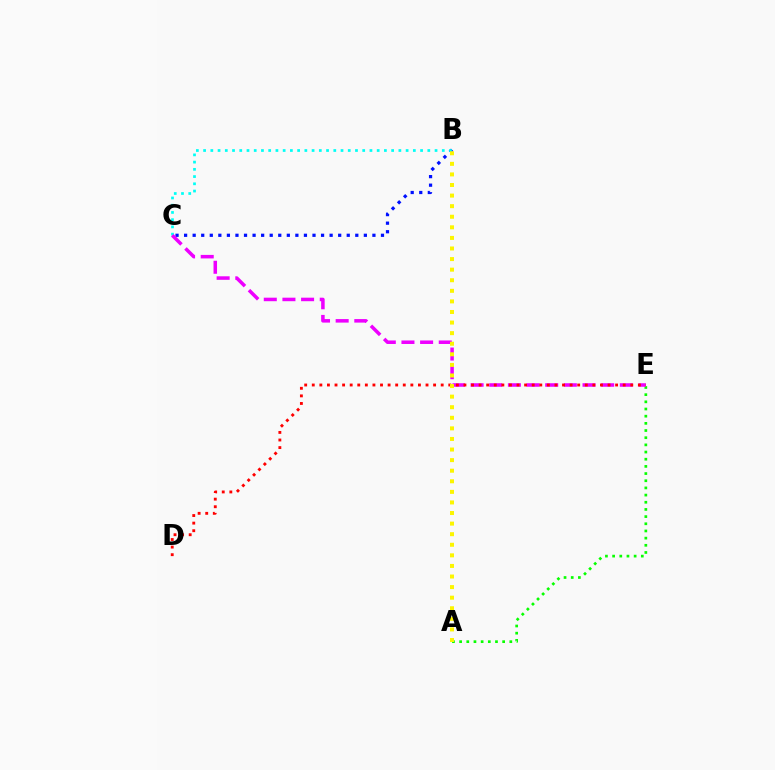{('B', 'C'): [{'color': '#0010ff', 'line_style': 'dotted', 'thickness': 2.33}, {'color': '#00fff6', 'line_style': 'dotted', 'thickness': 1.97}], ('A', 'E'): [{'color': '#08ff00', 'line_style': 'dotted', 'thickness': 1.95}], ('C', 'E'): [{'color': '#ee00ff', 'line_style': 'dashed', 'thickness': 2.53}], ('D', 'E'): [{'color': '#ff0000', 'line_style': 'dotted', 'thickness': 2.06}], ('A', 'B'): [{'color': '#fcf500', 'line_style': 'dotted', 'thickness': 2.87}]}